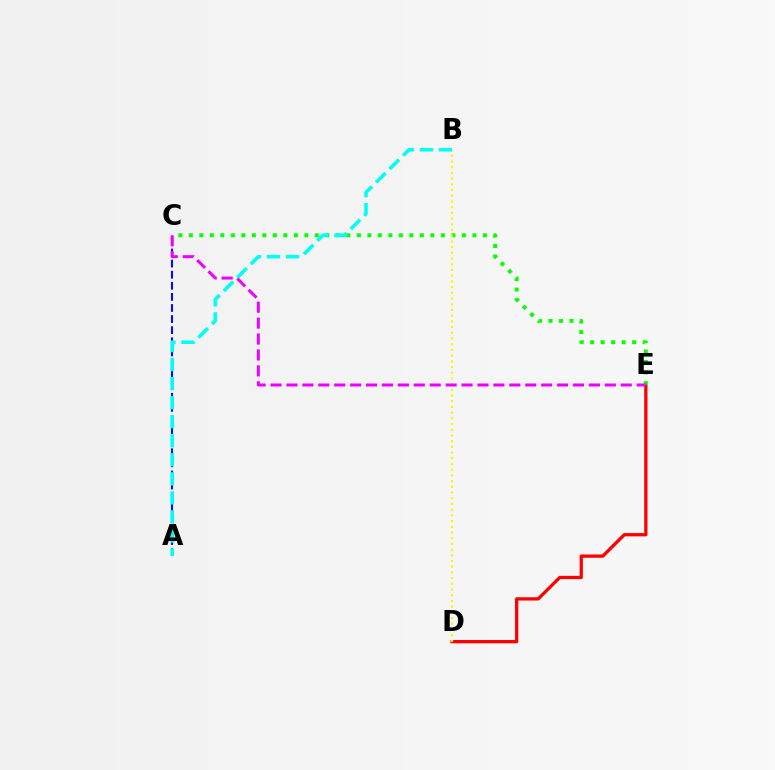{('D', 'E'): [{'color': '#ff0000', 'line_style': 'solid', 'thickness': 2.36}], ('C', 'E'): [{'color': '#08ff00', 'line_style': 'dotted', 'thickness': 2.85}, {'color': '#ee00ff', 'line_style': 'dashed', 'thickness': 2.16}], ('B', 'D'): [{'color': '#fcf500', 'line_style': 'dotted', 'thickness': 1.55}], ('A', 'C'): [{'color': '#0010ff', 'line_style': 'dashed', 'thickness': 1.51}], ('A', 'B'): [{'color': '#00fff6', 'line_style': 'dashed', 'thickness': 2.59}]}